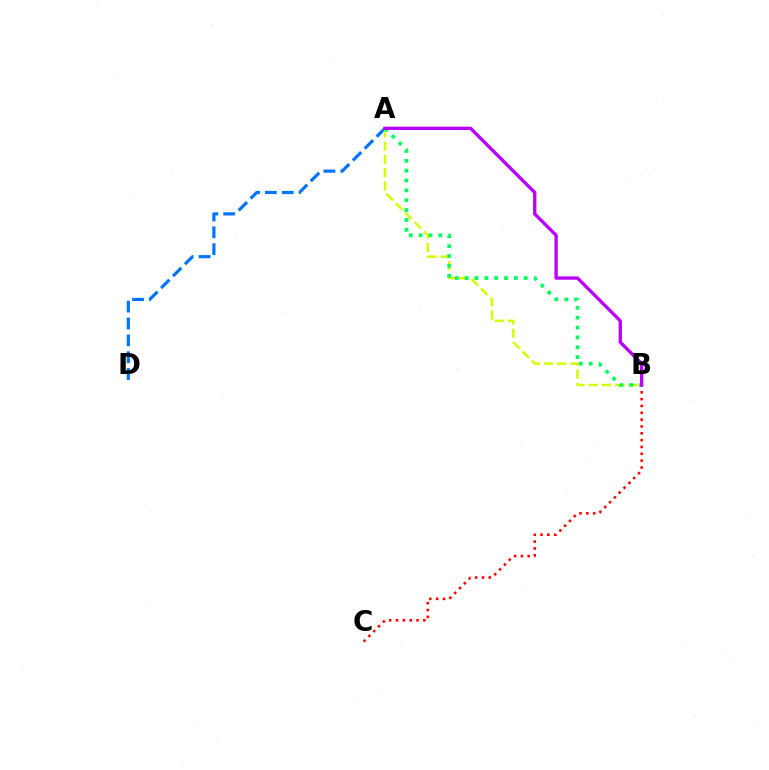{('A', 'D'): [{'color': '#0074ff', 'line_style': 'dashed', 'thickness': 2.29}], ('A', 'B'): [{'color': '#d1ff00', 'line_style': 'dashed', 'thickness': 1.8}, {'color': '#00ff5c', 'line_style': 'dotted', 'thickness': 2.68}, {'color': '#b900ff', 'line_style': 'solid', 'thickness': 2.4}], ('B', 'C'): [{'color': '#ff0000', 'line_style': 'dotted', 'thickness': 1.86}]}